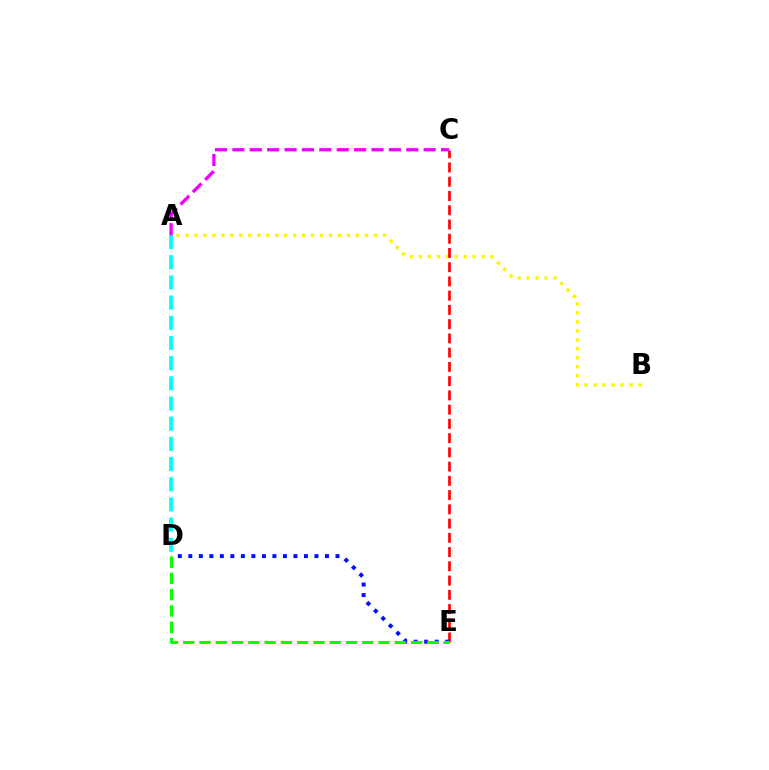{('A', 'B'): [{'color': '#fcf500', 'line_style': 'dotted', 'thickness': 2.44}], ('C', 'E'): [{'color': '#ff0000', 'line_style': 'dashed', 'thickness': 1.93}], ('A', 'D'): [{'color': '#00fff6', 'line_style': 'dashed', 'thickness': 2.74}], ('D', 'E'): [{'color': '#0010ff', 'line_style': 'dotted', 'thickness': 2.86}, {'color': '#08ff00', 'line_style': 'dashed', 'thickness': 2.21}], ('A', 'C'): [{'color': '#ee00ff', 'line_style': 'dashed', 'thickness': 2.36}]}